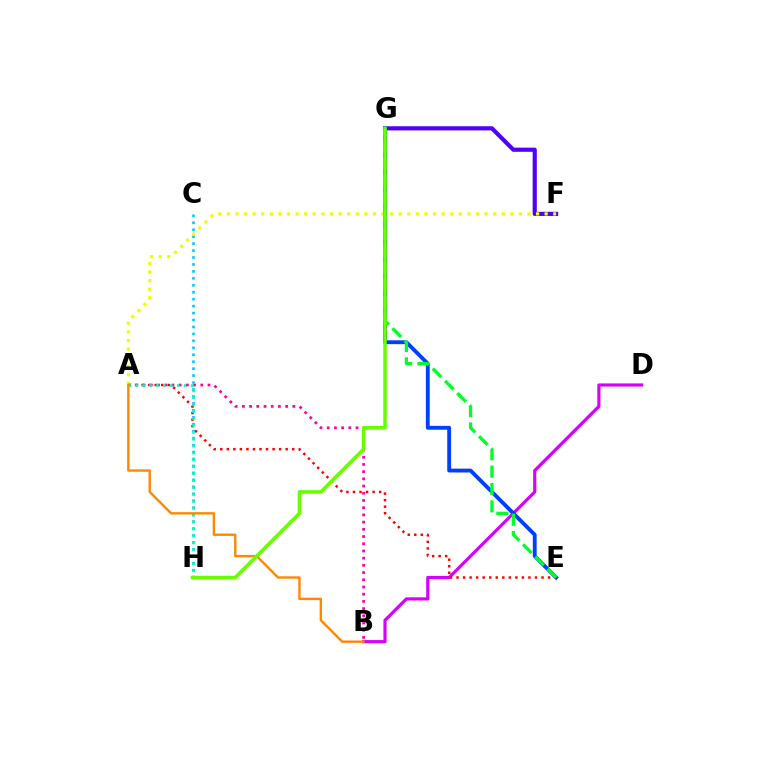{('B', 'D'): [{'color': '#d600ff', 'line_style': 'solid', 'thickness': 2.29}], ('A', 'B'): [{'color': '#ff00a0', 'line_style': 'dotted', 'thickness': 1.96}, {'color': '#ff8800', 'line_style': 'solid', 'thickness': 1.72}], ('F', 'G'): [{'color': '#4f00ff', 'line_style': 'solid', 'thickness': 3.0}], ('C', 'H'): [{'color': '#00c7ff', 'line_style': 'dotted', 'thickness': 1.89}], ('A', 'F'): [{'color': '#eeff00', 'line_style': 'dotted', 'thickness': 2.33}], ('E', 'G'): [{'color': '#003fff', 'line_style': 'solid', 'thickness': 2.78}, {'color': '#00ff27', 'line_style': 'dashed', 'thickness': 2.36}], ('A', 'E'): [{'color': '#ff0000', 'line_style': 'dotted', 'thickness': 1.78}], ('A', 'H'): [{'color': '#00ffaf', 'line_style': 'dotted', 'thickness': 1.88}], ('G', 'H'): [{'color': '#66ff00', 'line_style': 'solid', 'thickness': 2.54}]}